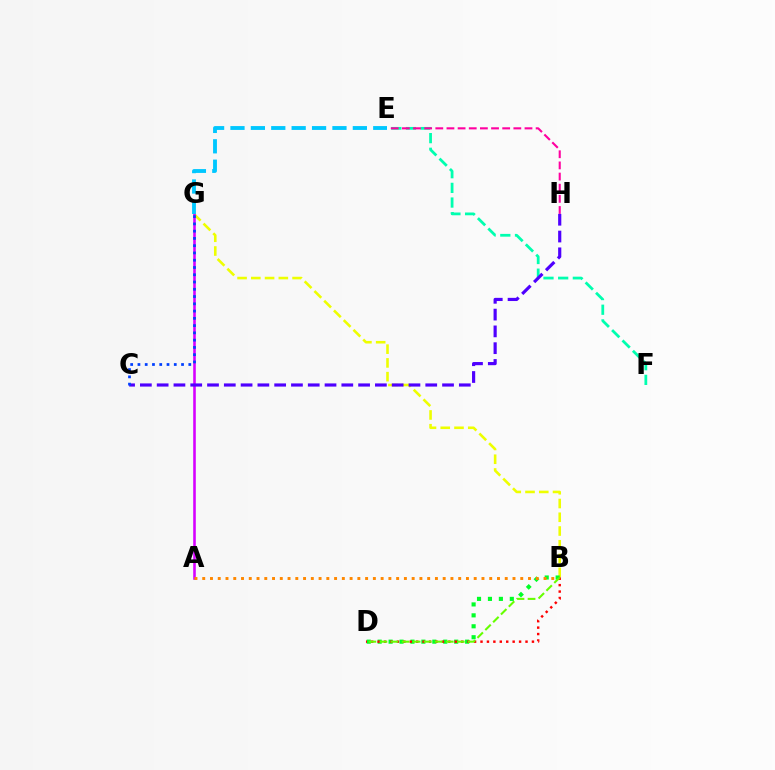{('E', 'F'): [{'color': '#00ffaf', 'line_style': 'dashed', 'thickness': 1.99}], ('B', 'G'): [{'color': '#eeff00', 'line_style': 'dashed', 'thickness': 1.87}], ('B', 'D'): [{'color': '#00ff27', 'line_style': 'dotted', 'thickness': 2.97}, {'color': '#ff0000', 'line_style': 'dotted', 'thickness': 1.75}, {'color': '#66ff00', 'line_style': 'dashed', 'thickness': 1.5}], ('A', 'G'): [{'color': '#d600ff', 'line_style': 'solid', 'thickness': 1.86}], ('A', 'B'): [{'color': '#ff8800', 'line_style': 'dotted', 'thickness': 2.11}], ('E', 'G'): [{'color': '#00c7ff', 'line_style': 'dashed', 'thickness': 2.77}], ('E', 'H'): [{'color': '#ff00a0', 'line_style': 'dashed', 'thickness': 1.51}], ('C', 'H'): [{'color': '#4f00ff', 'line_style': 'dashed', 'thickness': 2.28}], ('C', 'G'): [{'color': '#003fff', 'line_style': 'dotted', 'thickness': 1.97}]}